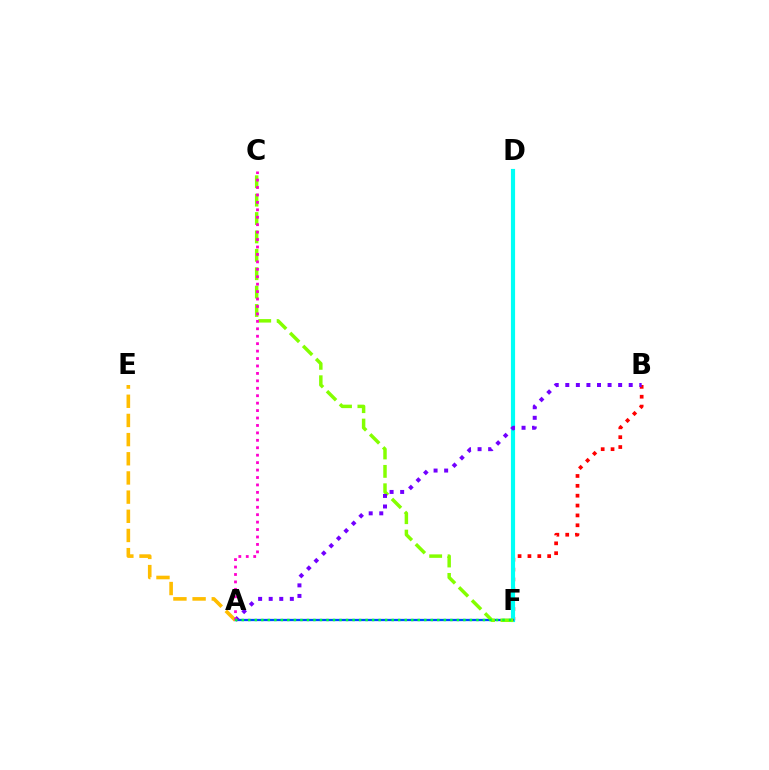{('B', 'F'): [{'color': '#ff0000', 'line_style': 'dotted', 'thickness': 2.68}], ('D', 'F'): [{'color': '#00fff6', 'line_style': 'solid', 'thickness': 2.99}], ('A', 'F'): [{'color': '#004bff', 'line_style': 'solid', 'thickness': 1.64}, {'color': '#00ff39', 'line_style': 'dotted', 'thickness': 1.77}], ('C', 'F'): [{'color': '#84ff00', 'line_style': 'dashed', 'thickness': 2.5}], ('A', 'B'): [{'color': '#7200ff', 'line_style': 'dotted', 'thickness': 2.87}], ('A', 'E'): [{'color': '#ffbd00', 'line_style': 'dashed', 'thickness': 2.6}], ('A', 'C'): [{'color': '#ff00cf', 'line_style': 'dotted', 'thickness': 2.02}]}